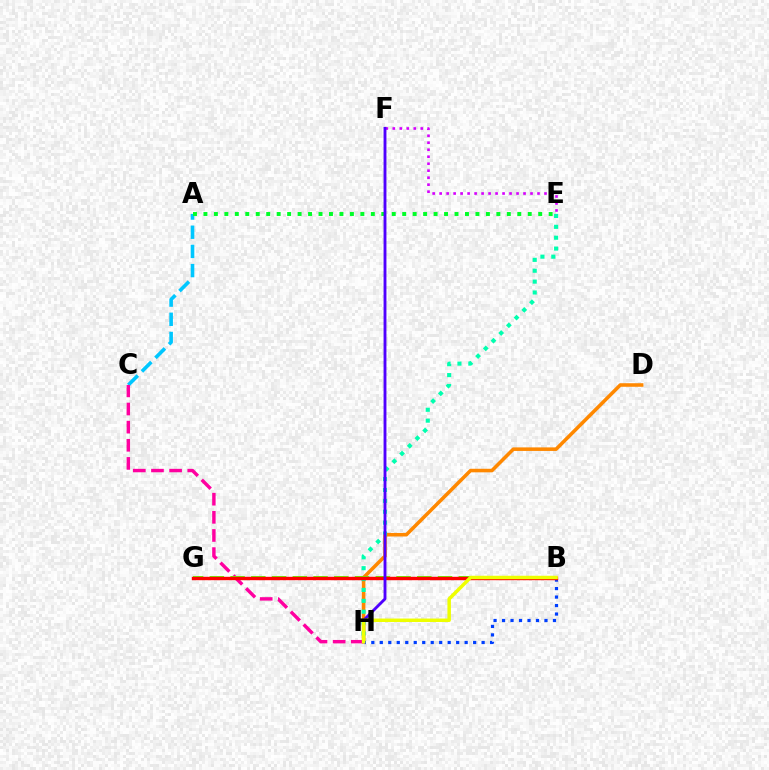{('A', 'C'): [{'color': '#00c7ff', 'line_style': 'dashed', 'thickness': 2.61}], ('D', 'H'): [{'color': '#ff8800', 'line_style': 'solid', 'thickness': 2.56}], ('B', 'H'): [{'color': '#003fff', 'line_style': 'dotted', 'thickness': 2.31}, {'color': '#eeff00', 'line_style': 'solid', 'thickness': 2.5}], ('C', 'H'): [{'color': '#ff00a0', 'line_style': 'dashed', 'thickness': 2.46}], ('E', 'H'): [{'color': '#00ffaf', 'line_style': 'dotted', 'thickness': 2.96}], ('A', 'E'): [{'color': '#00ff27', 'line_style': 'dotted', 'thickness': 2.84}], ('B', 'G'): [{'color': '#66ff00', 'line_style': 'dashed', 'thickness': 2.82}, {'color': '#ff0000', 'line_style': 'solid', 'thickness': 2.46}], ('E', 'F'): [{'color': '#d600ff', 'line_style': 'dotted', 'thickness': 1.9}], ('F', 'H'): [{'color': '#4f00ff', 'line_style': 'solid', 'thickness': 2.07}]}